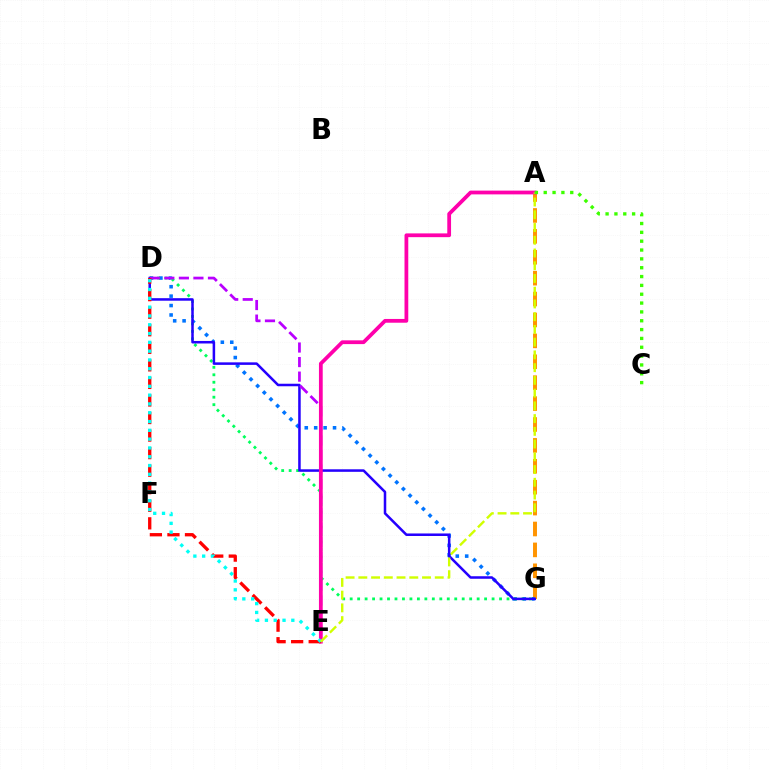{('A', 'G'): [{'color': '#ff9400', 'line_style': 'dashed', 'thickness': 2.84}], ('D', 'G'): [{'color': '#0074ff', 'line_style': 'dotted', 'thickness': 2.56}, {'color': '#00ff5c', 'line_style': 'dotted', 'thickness': 2.03}, {'color': '#2500ff', 'line_style': 'solid', 'thickness': 1.82}], ('D', 'E'): [{'color': '#b900ff', 'line_style': 'dashed', 'thickness': 1.98}, {'color': '#ff0000', 'line_style': 'dashed', 'thickness': 2.38}, {'color': '#00fff6', 'line_style': 'dotted', 'thickness': 2.39}], ('A', 'E'): [{'color': '#ff00ac', 'line_style': 'solid', 'thickness': 2.71}, {'color': '#d1ff00', 'line_style': 'dashed', 'thickness': 1.73}], ('A', 'C'): [{'color': '#3dff00', 'line_style': 'dotted', 'thickness': 2.4}]}